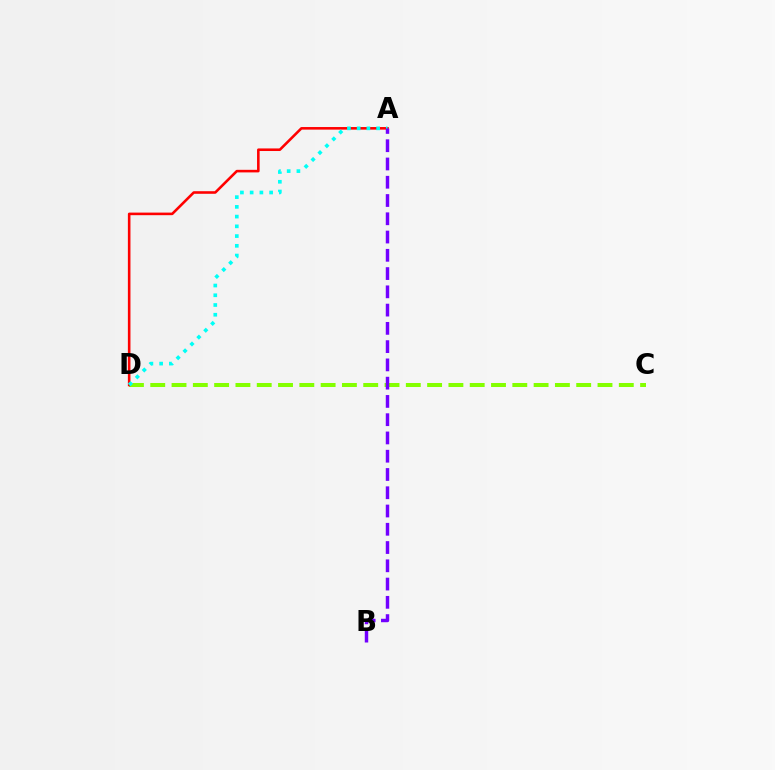{('C', 'D'): [{'color': '#84ff00', 'line_style': 'dashed', 'thickness': 2.89}], ('A', 'D'): [{'color': '#ff0000', 'line_style': 'solid', 'thickness': 1.86}, {'color': '#00fff6', 'line_style': 'dotted', 'thickness': 2.65}], ('A', 'B'): [{'color': '#7200ff', 'line_style': 'dashed', 'thickness': 2.48}]}